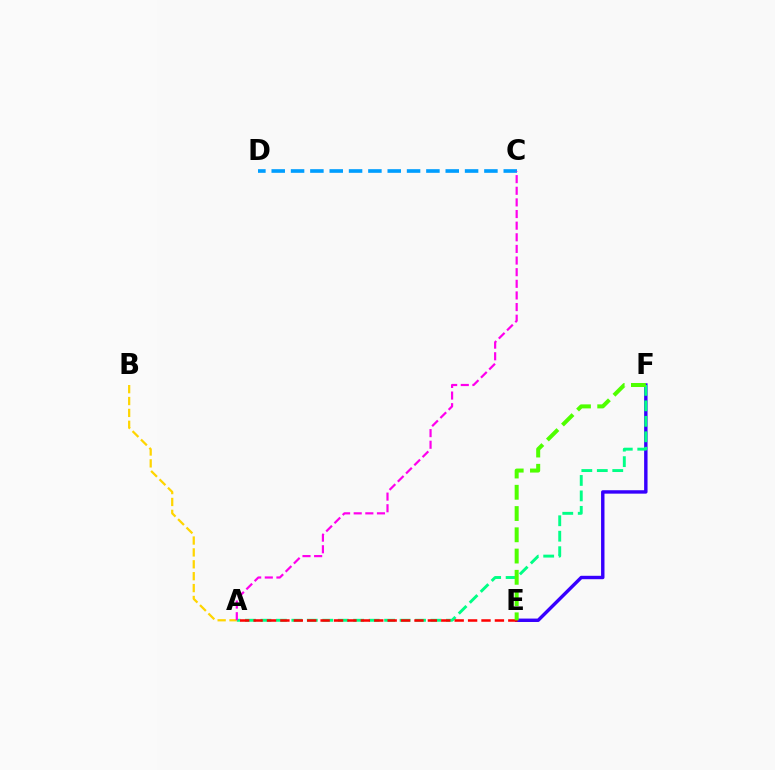{('E', 'F'): [{'color': '#3700ff', 'line_style': 'solid', 'thickness': 2.46}, {'color': '#4fff00', 'line_style': 'dashed', 'thickness': 2.89}], ('A', 'F'): [{'color': '#00ff86', 'line_style': 'dashed', 'thickness': 2.1}], ('A', 'E'): [{'color': '#ff0000', 'line_style': 'dashed', 'thickness': 1.82}], ('A', 'B'): [{'color': '#ffd500', 'line_style': 'dashed', 'thickness': 1.61}], ('C', 'D'): [{'color': '#009eff', 'line_style': 'dashed', 'thickness': 2.63}], ('A', 'C'): [{'color': '#ff00ed', 'line_style': 'dashed', 'thickness': 1.58}]}